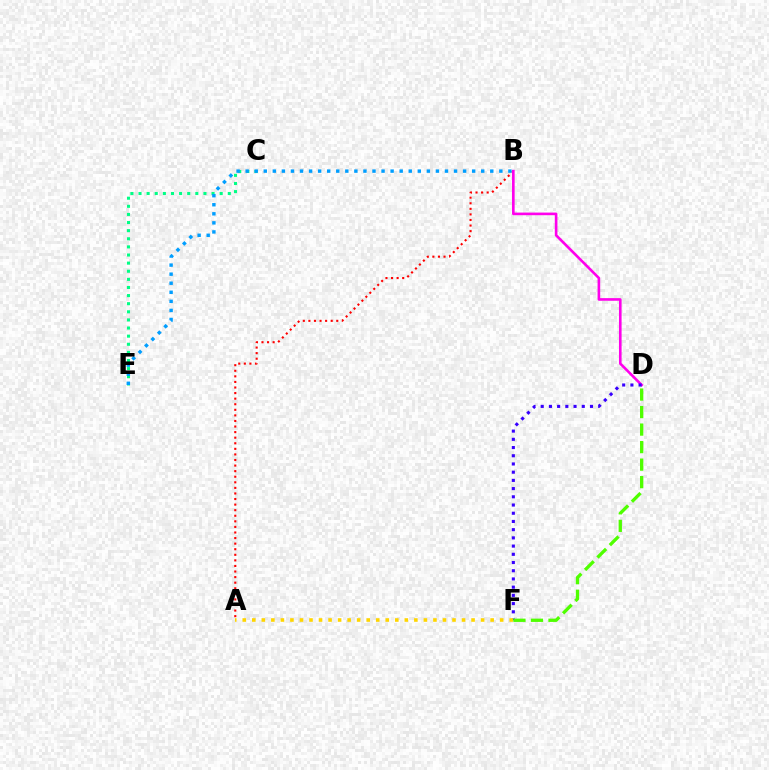{('C', 'E'): [{'color': '#00ff86', 'line_style': 'dotted', 'thickness': 2.2}], ('A', 'B'): [{'color': '#ff0000', 'line_style': 'dotted', 'thickness': 1.52}], ('B', 'E'): [{'color': '#009eff', 'line_style': 'dotted', 'thickness': 2.46}], ('B', 'D'): [{'color': '#ff00ed', 'line_style': 'solid', 'thickness': 1.89}], ('D', 'F'): [{'color': '#3700ff', 'line_style': 'dotted', 'thickness': 2.23}, {'color': '#4fff00', 'line_style': 'dashed', 'thickness': 2.38}], ('A', 'F'): [{'color': '#ffd500', 'line_style': 'dotted', 'thickness': 2.59}]}